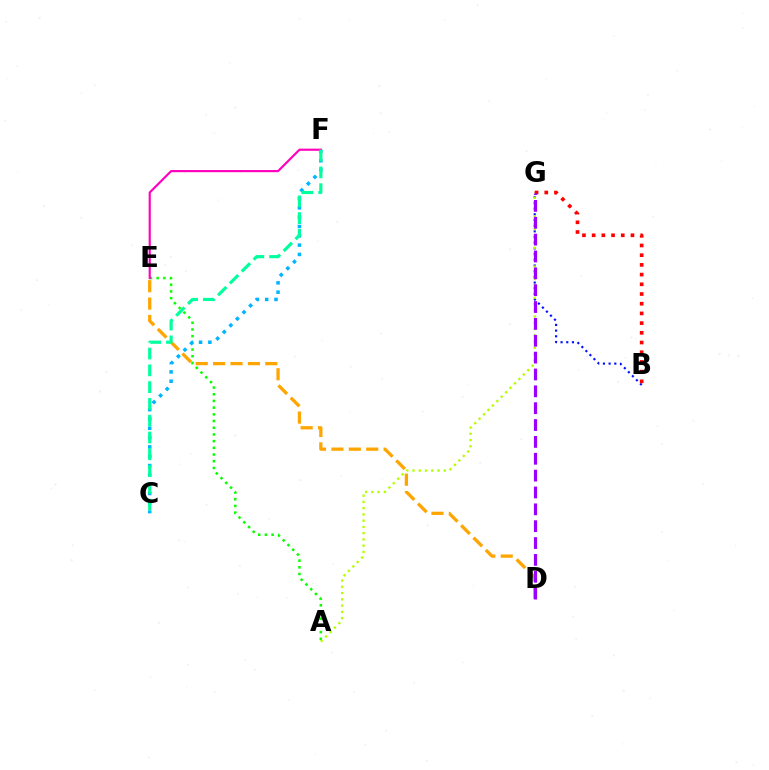{('A', 'E'): [{'color': '#08ff00', 'line_style': 'dotted', 'thickness': 1.82}], ('B', 'G'): [{'color': '#0010ff', 'line_style': 'dotted', 'thickness': 1.55}, {'color': '#ff0000', 'line_style': 'dotted', 'thickness': 2.64}], ('A', 'G'): [{'color': '#b3ff00', 'line_style': 'dotted', 'thickness': 1.7}], ('D', 'E'): [{'color': '#ffa500', 'line_style': 'dashed', 'thickness': 2.36}], ('D', 'G'): [{'color': '#9b00ff', 'line_style': 'dashed', 'thickness': 2.29}], ('C', 'F'): [{'color': '#00b5ff', 'line_style': 'dotted', 'thickness': 2.53}, {'color': '#00ff9d', 'line_style': 'dashed', 'thickness': 2.28}], ('E', 'F'): [{'color': '#ff00bd', 'line_style': 'solid', 'thickness': 1.55}]}